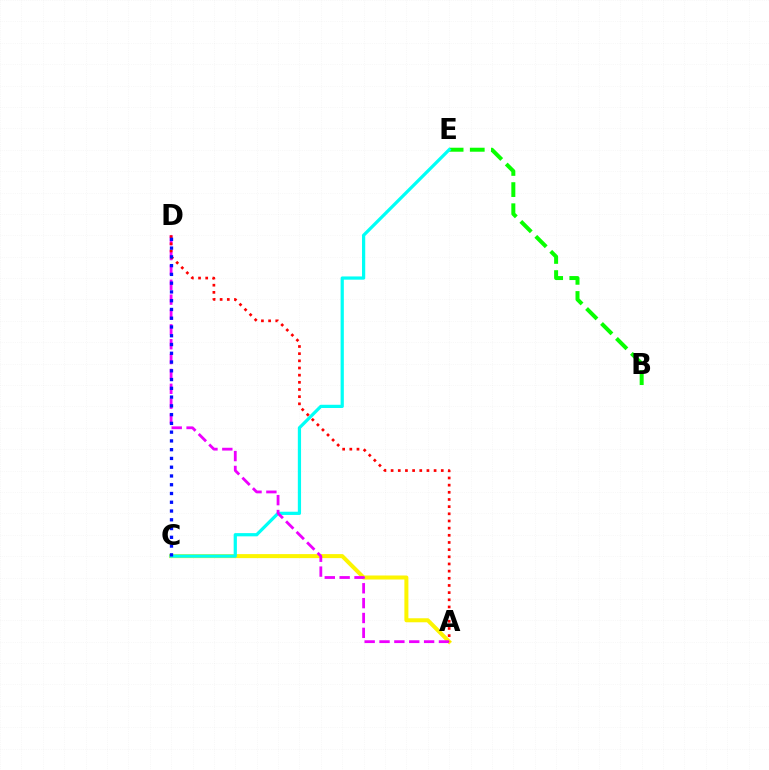{('B', 'E'): [{'color': '#08ff00', 'line_style': 'dashed', 'thickness': 2.87}], ('A', 'C'): [{'color': '#fcf500', 'line_style': 'solid', 'thickness': 2.89}], ('C', 'E'): [{'color': '#00fff6', 'line_style': 'solid', 'thickness': 2.33}], ('A', 'D'): [{'color': '#ee00ff', 'line_style': 'dashed', 'thickness': 2.02}, {'color': '#ff0000', 'line_style': 'dotted', 'thickness': 1.95}], ('C', 'D'): [{'color': '#0010ff', 'line_style': 'dotted', 'thickness': 2.38}]}